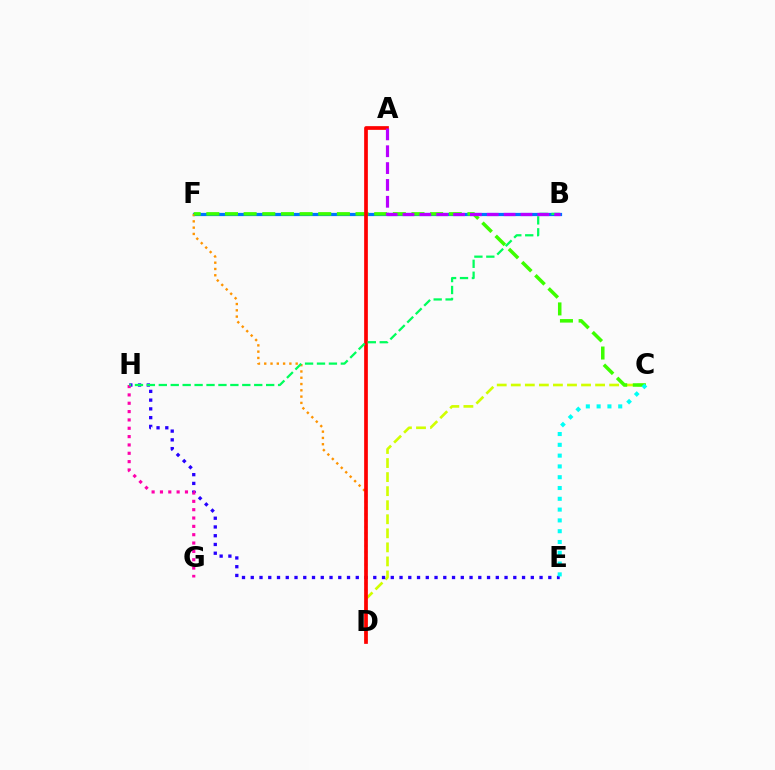{('C', 'D'): [{'color': '#d1ff00', 'line_style': 'dashed', 'thickness': 1.91}], ('E', 'H'): [{'color': '#2500ff', 'line_style': 'dotted', 'thickness': 2.38}], ('B', 'F'): [{'color': '#0074ff', 'line_style': 'solid', 'thickness': 2.32}], ('D', 'F'): [{'color': '#ff9400', 'line_style': 'dotted', 'thickness': 1.71}], ('C', 'F'): [{'color': '#3dff00', 'line_style': 'dashed', 'thickness': 2.53}], ('C', 'E'): [{'color': '#00fff6', 'line_style': 'dotted', 'thickness': 2.93}], ('G', 'H'): [{'color': '#ff00ac', 'line_style': 'dotted', 'thickness': 2.27}], ('A', 'D'): [{'color': '#ff0000', 'line_style': 'solid', 'thickness': 2.67}], ('B', 'H'): [{'color': '#00ff5c', 'line_style': 'dashed', 'thickness': 1.62}], ('A', 'B'): [{'color': '#b900ff', 'line_style': 'dashed', 'thickness': 2.29}]}